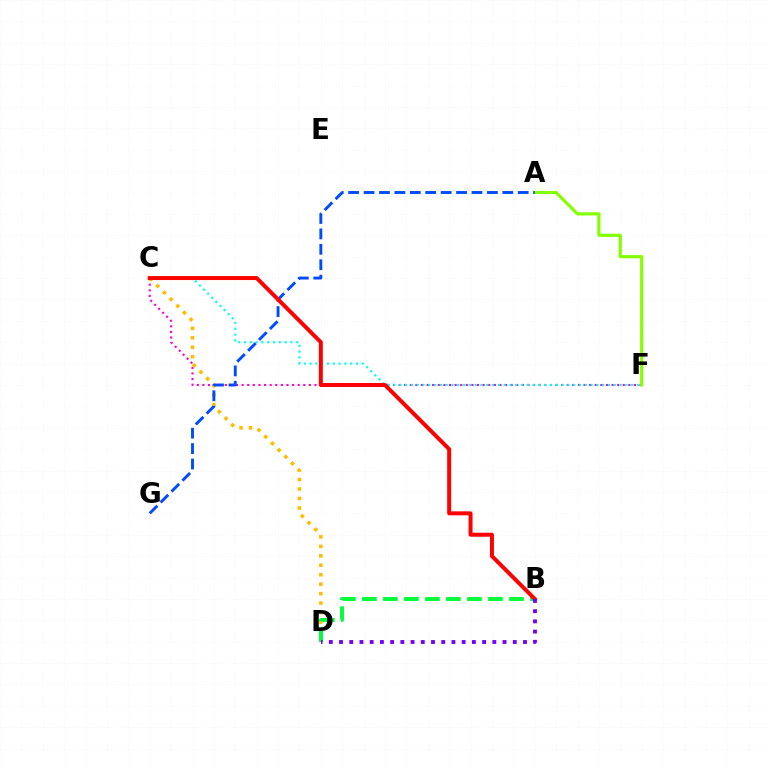{('C', 'F'): [{'color': '#ff00cf', 'line_style': 'dotted', 'thickness': 1.52}, {'color': '#00fff6', 'line_style': 'dotted', 'thickness': 1.57}], ('C', 'D'): [{'color': '#ffbd00', 'line_style': 'dotted', 'thickness': 2.57}], ('A', 'F'): [{'color': '#84ff00', 'line_style': 'solid', 'thickness': 2.28}], ('B', 'D'): [{'color': '#00ff39', 'line_style': 'dashed', 'thickness': 2.85}, {'color': '#7200ff', 'line_style': 'dotted', 'thickness': 2.78}], ('A', 'G'): [{'color': '#004bff', 'line_style': 'dashed', 'thickness': 2.09}], ('B', 'C'): [{'color': '#ff0000', 'line_style': 'solid', 'thickness': 2.86}]}